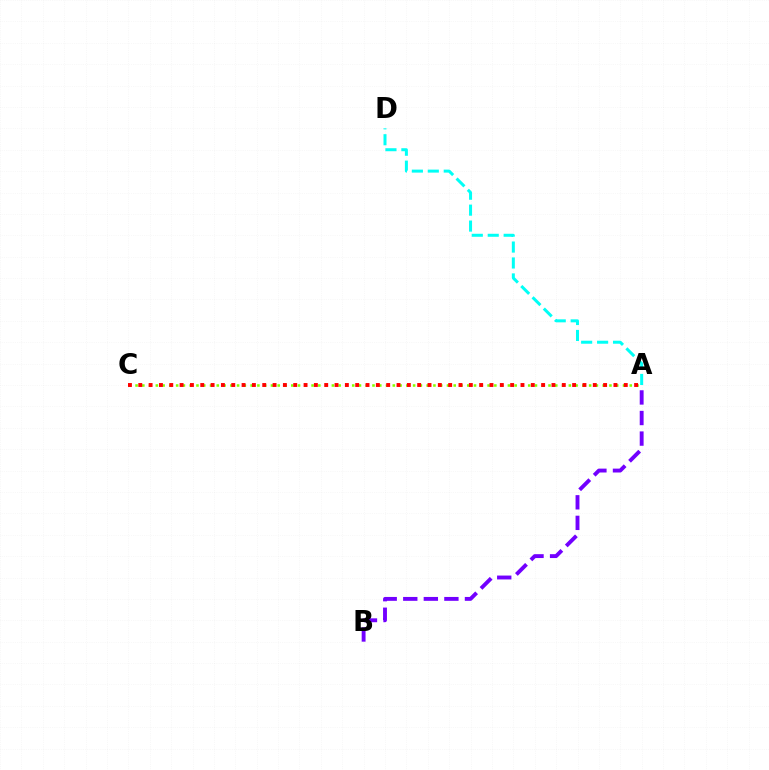{('A', 'C'): [{'color': '#84ff00', 'line_style': 'dotted', 'thickness': 1.84}, {'color': '#ff0000', 'line_style': 'dotted', 'thickness': 2.81}], ('A', 'D'): [{'color': '#00fff6', 'line_style': 'dashed', 'thickness': 2.17}], ('A', 'B'): [{'color': '#7200ff', 'line_style': 'dashed', 'thickness': 2.79}]}